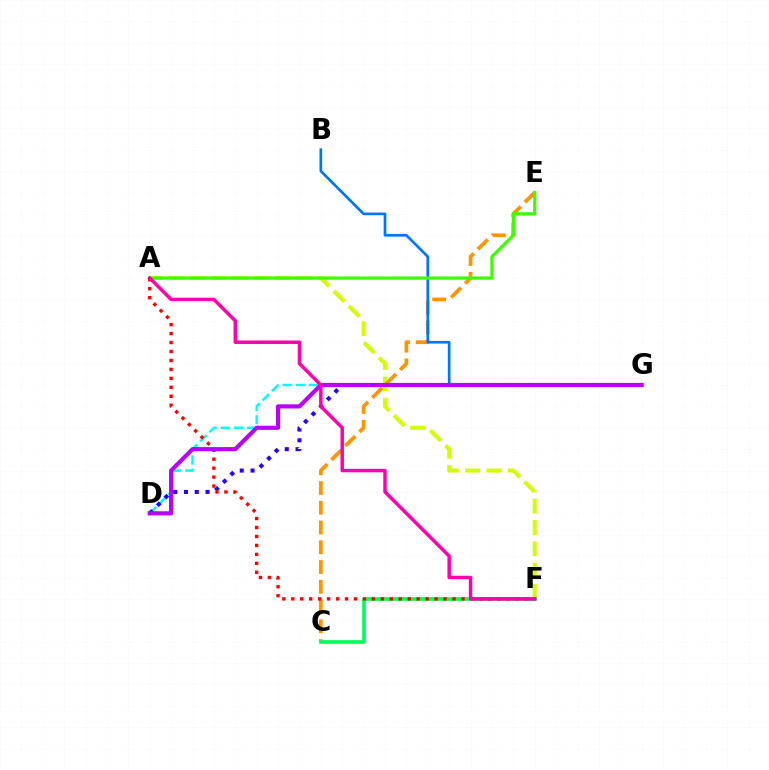{('D', 'G'): [{'color': '#00fff6', 'line_style': 'dashed', 'thickness': 1.79}, {'color': '#2500ff', 'line_style': 'dotted', 'thickness': 2.93}, {'color': '#b900ff', 'line_style': 'solid', 'thickness': 2.99}], ('A', 'F'): [{'color': '#d1ff00', 'line_style': 'dashed', 'thickness': 2.9}, {'color': '#ff0000', 'line_style': 'dotted', 'thickness': 2.43}, {'color': '#ff00ac', 'line_style': 'solid', 'thickness': 2.49}], ('C', 'E'): [{'color': '#ff9400', 'line_style': 'dashed', 'thickness': 2.68}], ('B', 'G'): [{'color': '#0074ff', 'line_style': 'solid', 'thickness': 1.93}], ('A', 'E'): [{'color': '#3dff00', 'line_style': 'solid', 'thickness': 2.35}], ('C', 'F'): [{'color': '#00ff5c', 'line_style': 'solid', 'thickness': 2.65}]}